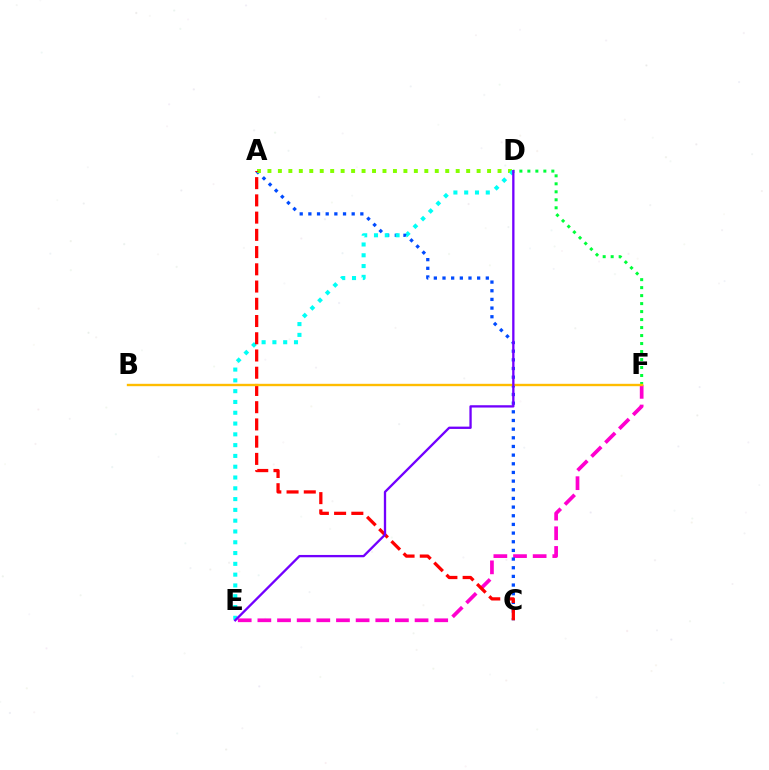{('E', 'F'): [{'color': '#ff00cf', 'line_style': 'dashed', 'thickness': 2.67}], ('A', 'C'): [{'color': '#004bff', 'line_style': 'dotted', 'thickness': 2.35}, {'color': '#ff0000', 'line_style': 'dashed', 'thickness': 2.34}], ('A', 'D'): [{'color': '#84ff00', 'line_style': 'dotted', 'thickness': 2.84}], ('D', 'F'): [{'color': '#00ff39', 'line_style': 'dotted', 'thickness': 2.17}], ('D', 'E'): [{'color': '#00fff6', 'line_style': 'dotted', 'thickness': 2.93}, {'color': '#7200ff', 'line_style': 'solid', 'thickness': 1.67}], ('B', 'F'): [{'color': '#ffbd00', 'line_style': 'solid', 'thickness': 1.71}]}